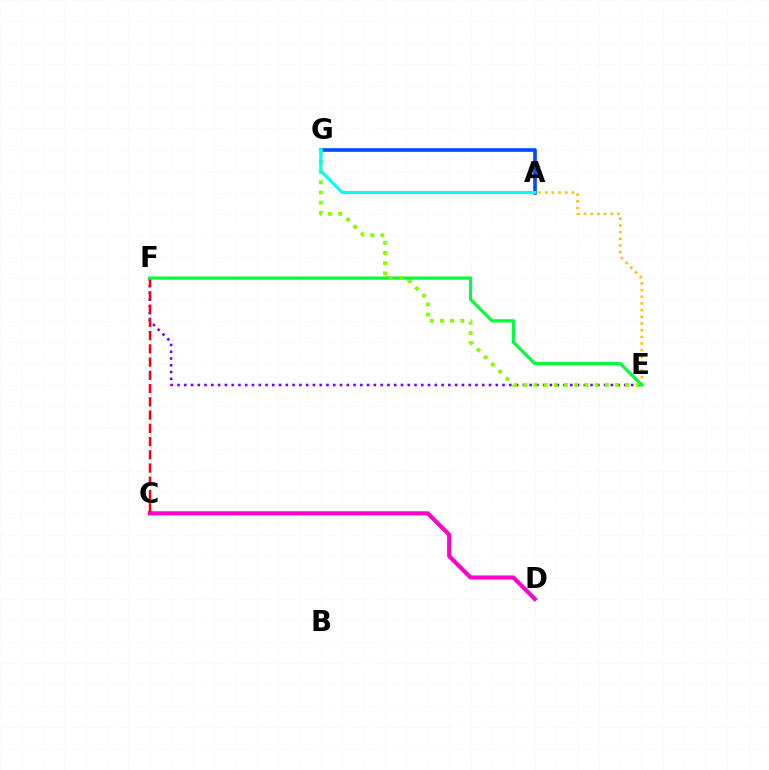{('E', 'F'): [{'color': '#7200ff', 'line_style': 'dotted', 'thickness': 1.84}, {'color': '#00ff39', 'line_style': 'solid', 'thickness': 2.29}], ('A', 'E'): [{'color': '#ffbd00', 'line_style': 'dotted', 'thickness': 1.82}], ('C', 'D'): [{'color': '#ff00cf', 'line_style': 'solid', 'thickness': 2.97}], ('C', 'F'): [{'color': '#ff0000', 'line_style': 'dashed', 'thickness': 1.8}], ('A', 'G'): [{'color': '#004bff', 'line_style': 'solid', 'thickness': 2.63}, {'color': '#00fff6', 'line_style': 'solid', 'thickness': 2.27}], ('E', 'G'): [{'color': '#84ff00', 'line_style': 'dotted', 'thickness': 2.77}]}